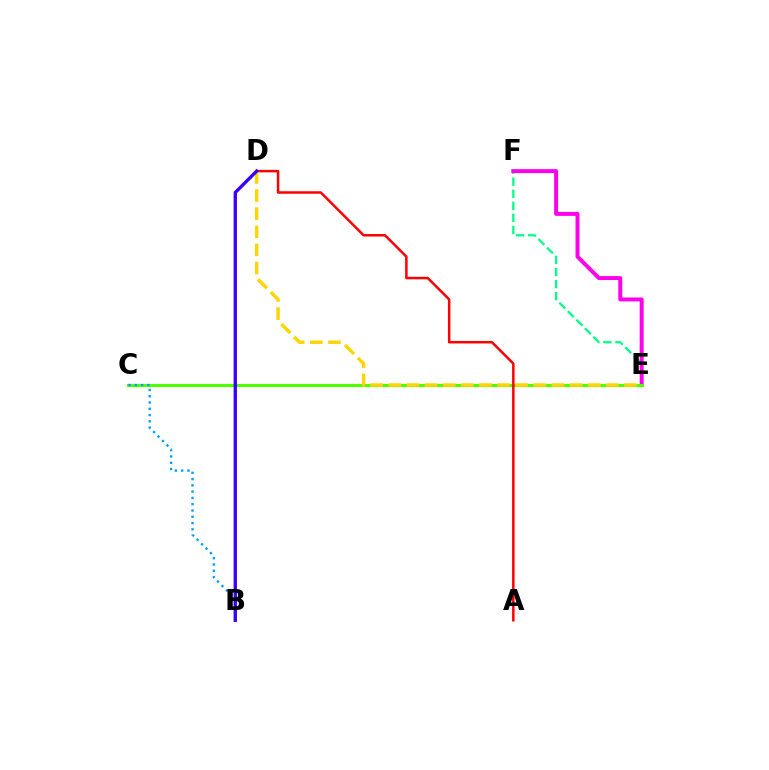{('E', 'F'): [{'color': '#00ff86', 'line_style': 'dashed', 'thickness': 1.64}, {'color': '#ff00ed', 'line_style': 'solid', 'thickness': 2.85}], ('C', 'E'): [{'color': '#4fff00', 'line_style': 'solid', 'thickness': 2.23}], ('B', 'C'): [{'color': '#009eff', 'line_style': 'dotted', 'thickness': 1.71}], ('A', 'D'): [{'color': '#ff0000', 'line_style': 'solid', 'thickness': 1.8}], ('D', 'E'): [{'color': '#ffd500', 'line_style': 'dashed', 'thickness': 2.46}], ('B', 'D'): [{'color': '#3700ff', 'line_style': 'solid', 'thickness': 2.41}]}